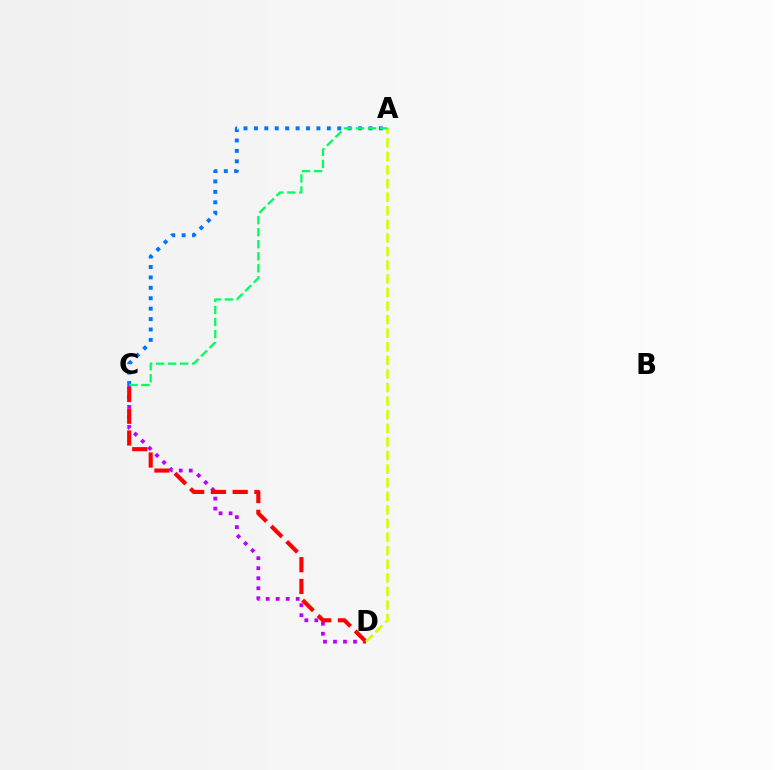{('A', 'C'): [{'color': '#0074ff', 'line_style': 'dotted', 'thickness': 2.83}, {'color': '#00ff5c', 'line_style': 'dashed', 'thickness': 1.63}], ('C', 'D'): [{'color': '#b900ff', 'line_style': 'dotted', 'thickness': 2.72}, {'color': '#ff0000', 'line_style': 'dashed', 'thickness': 2.96}], ('A', 'D'): [{'color': '#d1ff00', 'line_style': 'dashed', 'thickness': 1.85}]}